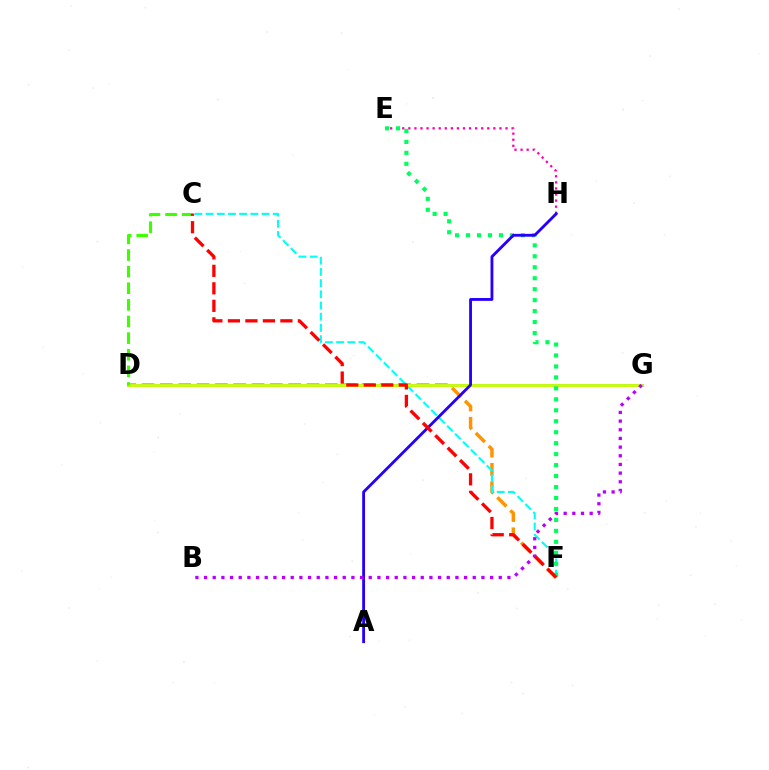{('D', 'F'): [{'color': '#ff9400', 'line_style': 'dashed', 'thickness': 2.49}], ('C', 'F'): [{'color': '#00fff6', 'line_style': 'dashed', 'thickness': 1.52}, {'color': '#ff0000', 'line_style': 'dashed', 'thickness': 2.38}], ('D', 'G'): [{'color': '#0074ff', 'line_style': 'solid', 'thickness': 1.86}, {'color': '#d1ff00', 'line_style': 'solid', 'thickness': 2.05}], ('E', 'H'): [{'color': '#ff00ac', 'line_style': 'dotted', 'thickness': 1.65}], ('E', 'F'): [{'color': '#00ff5c', 'line_style': 'dotted', 'thickness': 2.98}], ('C', 'D'): [{'color': '#3dff00', 'line_style': 'dashed', 'thickness': 2.26}], ('A', 'H'): [{'color': '#2500ff', 'line_style': 'solid', 'thickness': 2.04}], ('B', 'G'): [{'color': '#b900ff', 'line_style': 'dotted', 'thickness': 2.35}]}